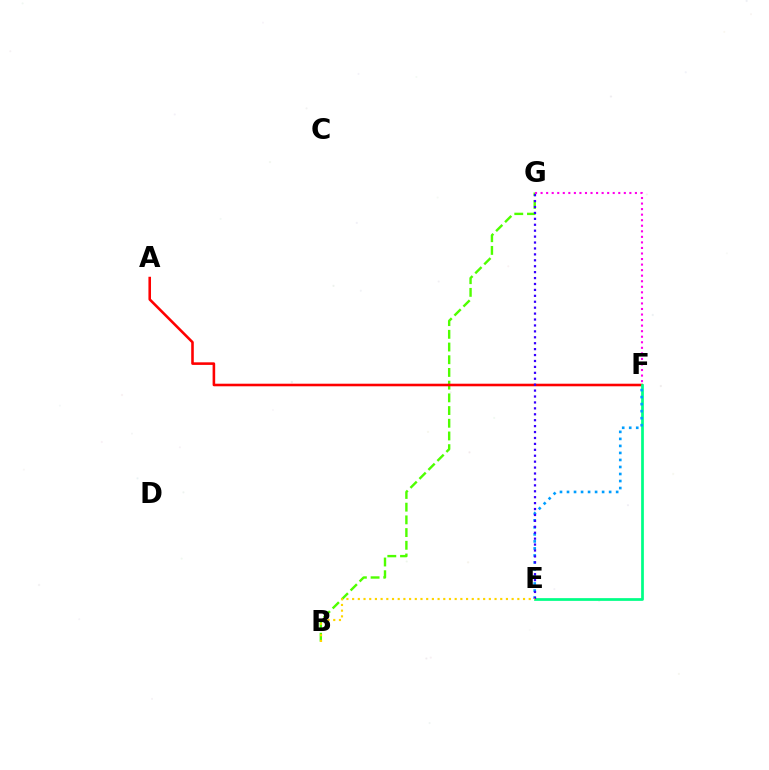{('B', 'G'): [{'color': '#4fff00', 'line_style': 'dashed', 'thickness': 1.73}], ('A', 'F'): [{'color': '#ff0000', 'line_style': 'solid', 'thickness': 1.86}], ('F', 'G'): [{'color': '#ff00ed', 'line_style': 'dotted', 'thickness': 1.51}], ('E', 'F'): [{'color': '#00ff86', 'line_style': 'solid', 'thickness': 1.97}, {'color': '#009eff', 'line_style': 'dotted', 'thickness': 1.91}], ('E', 'G'): [{'color': '#3700ff', 'line_style': 'dotted', 'thickness': 1.61}], ('B', 'E'): [{'color': '#ffd500', 'line_style': 'dotted', 'thickness': 1.55}]}